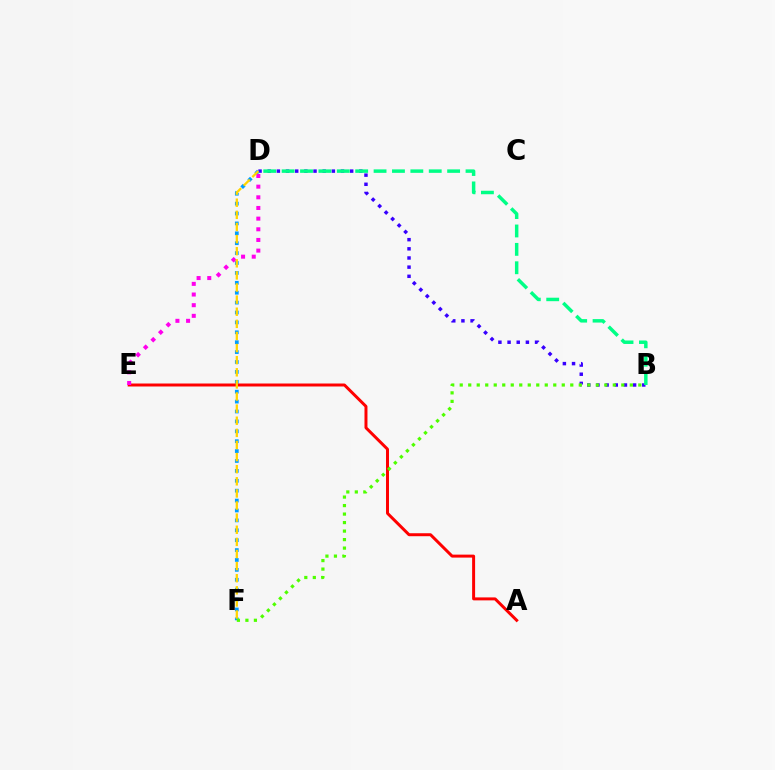{('B', 'D'): [{'color': '#3700ff', 'line_style': 'dotted', 'thickness': 2.49}, {'color': '#00ff86', 'line_style': 'dashed', 'thickness': 2.5}], ('D', 'F'): [{'color': '#009eff', 'line_style': 'dotted', 'thickness': 2.69}, {'color': '#ffd500', 'line_style': 'dashed', 'thickness': 1.65}], ('A', 'E'): [{'color': '#ff0000', 'line_style': 'solid', 'thickness': 2.14}], ('D', 'E'): [{'color': '#ff00ed', 'line_style': 'dotted', 'thickness': 2.9}], ('B', 'F'): [{'color': '#4fff00', 'line_style': 'dotted', 'thickness': 2.31}]}